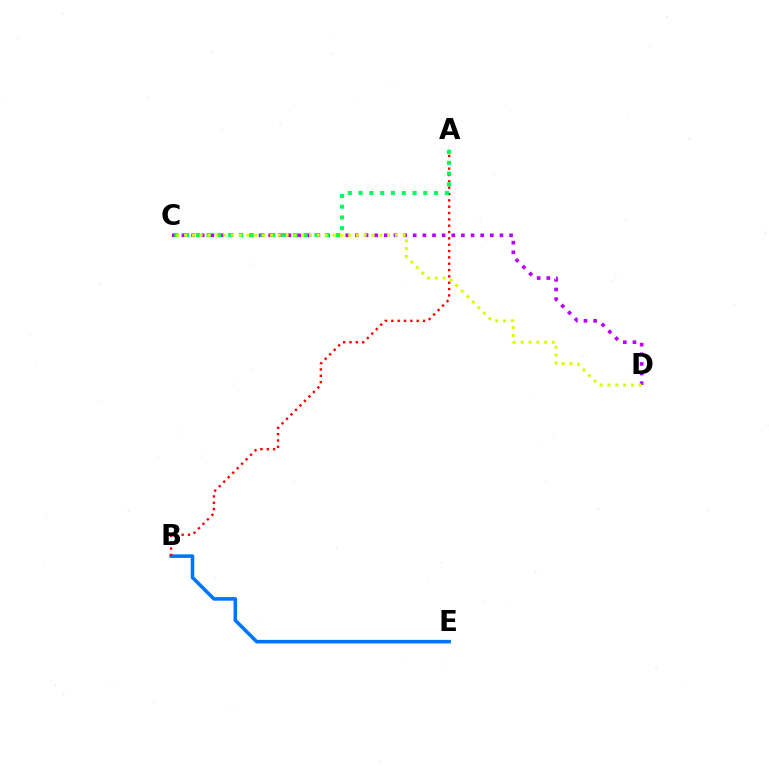{('C', 'D'): [{'color': '#b900ff', 'line_style': 'dotted', 'thickness': 2.62}, {'color': '#d1ff00', 'line_style': 'dotted', 'thickness': 2.12}], ('B', 'E'): [{'color': '#0074ff', 'line_style': 'solid', 'thickness': 2.56}], ('A', 'B'): [{'color': '#ff0000', 'line_style': 'dotted', 'thickness': 1.72}], ('A', 'C'): [{'color': '#00ff5c', 'line_style': 'dotted', 'thickness': 2.93}]}